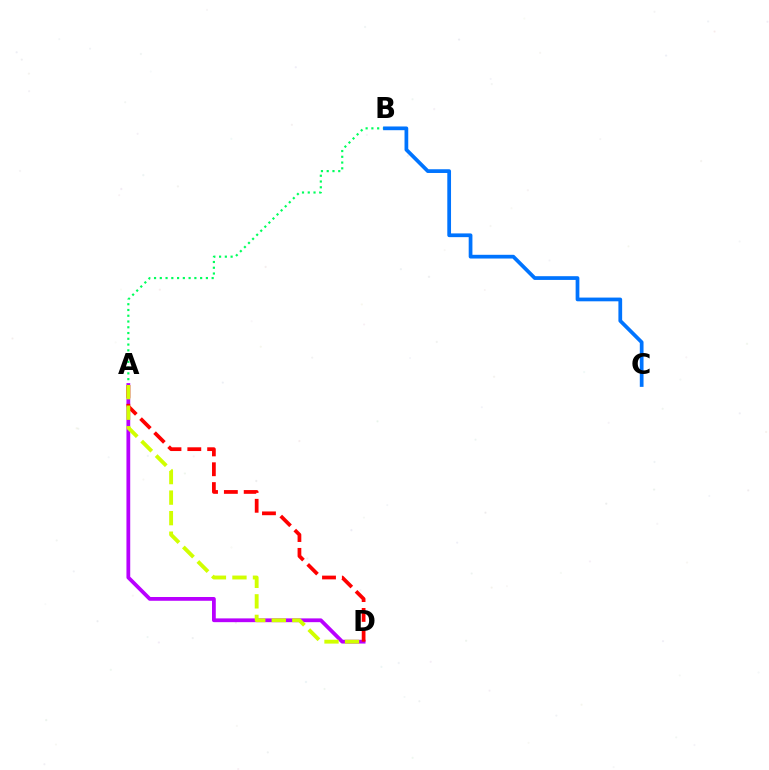{('A', 'B'): [{'color': '#00ff5c', 'line_style': 'dotted', 'thickness': 1.57}], ('B', 'C'): [{'color': '#0074ff', 'line_style': 'solid', 'thickness': 2.69}], ('A', 'D'): [{'color': '#b900ff', 'line_style': 'solid', 'thickness': 2.72}, {'color': '#ff0000', 'line_style': 'dashed', 'thickness': 2.69}, {'color': '#d1ff00', 'line_style': 'dashed', 'thickness': 2.79}]}